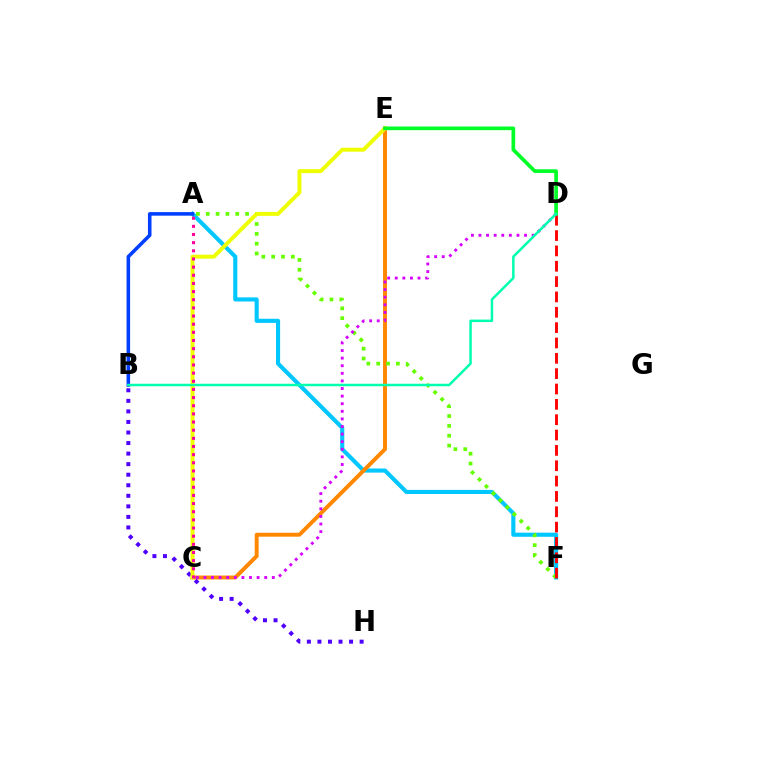{('A', 'F'): [{'color': '#00c7ff', 'line_style': 'solid', 'thickness': 2.96}, {'color': '#66ff00', 'line_style': 'dotted', 'thickness': 2.67}], ('C', 'E'): [{'color': '#ff8800', 'line_style': 'solid', 'thickness': 2.83}, {'color': '#eeff00', 'line_style': 'solid', 'thickness': 2.83}], ('B', 'H'): [{'color': '#4f00ff', 'line_style': 'dotted', 'thickness': 2.87}], ('A', 'B'): [{'color': '#003fff', 'line_style': 'solid', 'thickness': 2.56}], ('D', 'F'): [{'color': '#ff0000', 'line_style': 'dashed', 'thickness': 2.08}], ('C', 'D'): [{'color': '#d600ff', 'line_style': 'dotted', 'thickness': 2.06}], ('D', 'E'): [{'color': '#00ff27', 'line_style': 'solid', 'thickness': 2.65}], ('B', 'D'): [{'color': '#00ffaf', 'line_style': 'solid', 'thickness': 1.79}], ('A', 'C'): [{'color': '#ff00a0', 'line_style': 'dotted', 'thickness': 2.22}]}